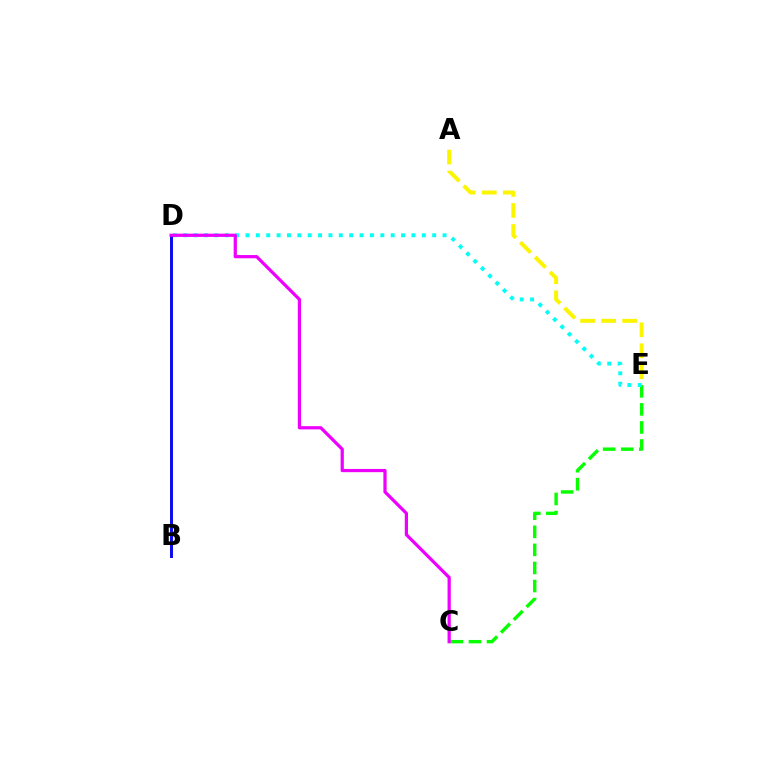{('C', 'E'): [{'color': '#08ff00', 'line_style': 'dashed', 'thickness': 2.45}], ('A', 'E'): [{'color': '#fcf500', 'line_style': 'dashed', 'thickness': 2.85}], ('D', 'E'): [{'color': '#00fff6', 'line_style': 'dotted', 'thickness': 2.82}], ('B', 'D'): [{'color': '#ff0000', 'line_style': 'solid', 'thickness': 2.05}, {'color': '#0010ff', 'line_style': 'solid', 'thickness': 2.06}], ('C', 'D'): [{'color': '#ee00ff', 'line_style': 'solid', 'thickness': 2.33}]}